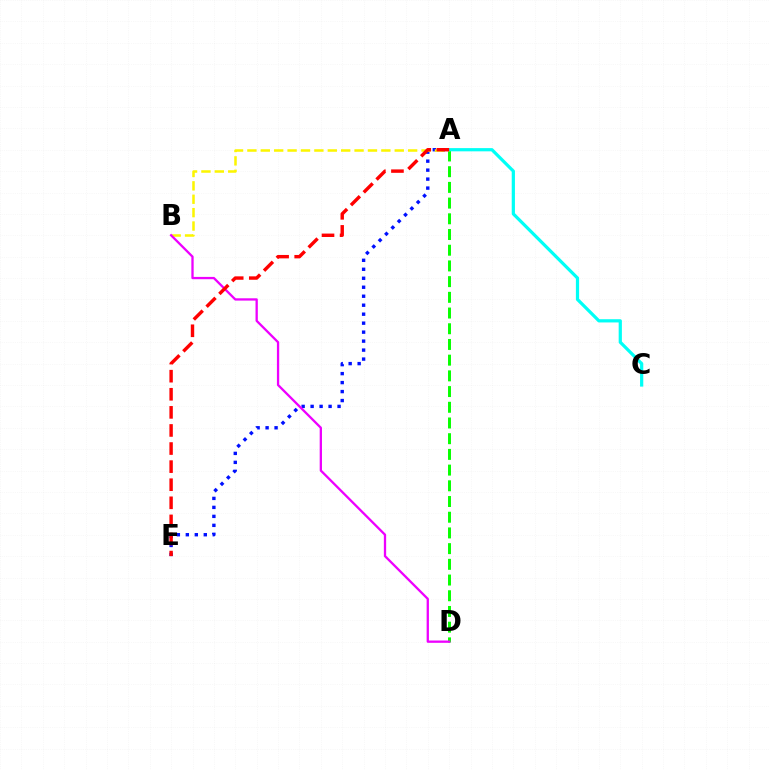{('A', 'E'): [{'color': '#0010ff', 'line_style': 'dotted', 'thickness': 2.44}, {'color': '#ff0000', 'line_style': 'dashed', 'thickness': 2.46}], ('A', 'D'): [{'color': '#08ff00', 'line_style': 'dashed', 'thickness': 2.13}], ('A', 'B'): [{'color': '#fcf500', 'line_style': 'dashed', 'thickness': 1.82}], ('A', 'C'): [{'color': '#00fff6', 'line_style': 'solid', 'thickness': 2.32}], ('B', 'D'): [{'color': '#ee00ff', 'line_style': 'solid', 'thickness': 1.66}]}